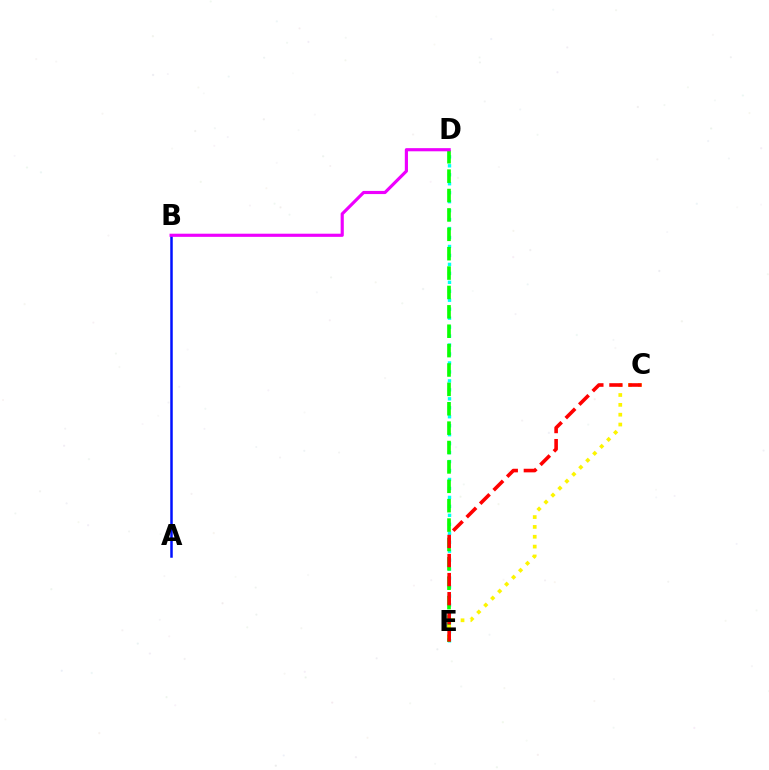{('A', 'B'): [{'color': '#0010ff', 'line_style': 'solid', 'thickness': 1.8}], ('D', 'E'): [{'color': '#00fff6', 'line_style': 'dotted', 'thickness': 2.44}, {'color': '#08ff00', 'line_style': 'dashed', 'thickness': 2.63}], ('C', 'E'): [{'color': '#fcf500', 'line_style': 'dotted', 'thickness': 2.67}, {'color': '#ff0000', 'line_style': 'dashed', 'thickness': 2.59}], ('B', 'D'): [{'color': '#ee00ff', 'line_style': 'solid', 'thickness': 2.27}]}